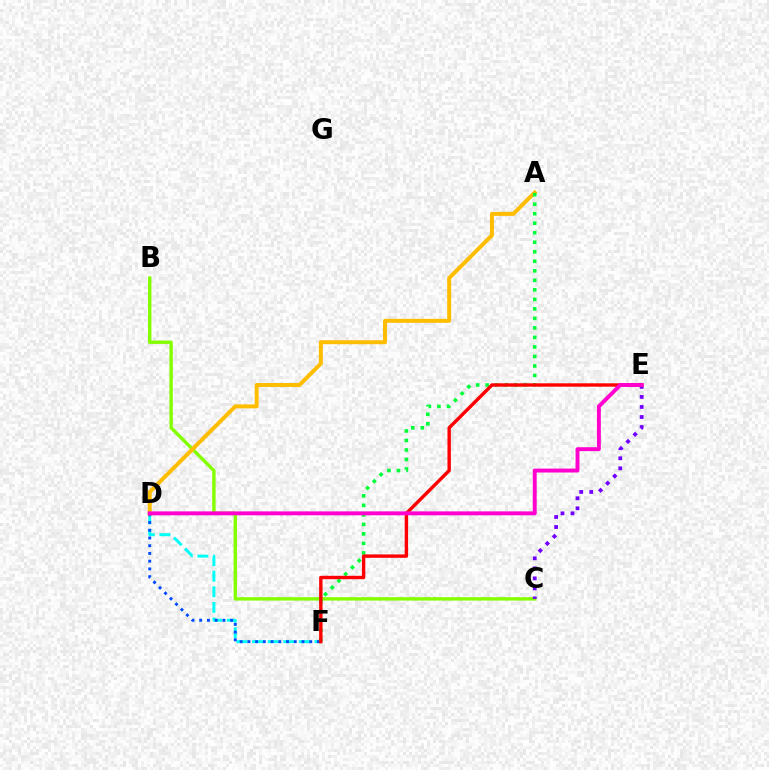{('D', 'F'): [{'color': '#00fff6', 'line_style': 'dashed', 'thickness': 2.12}, {'color': '#004bff', 'line_style': 'dotted', 'thickness': 2.1}], ('B', 'C'): [{'color': '#84ff00', 'line_style': 'solid', 'thickness': 2.45}], ('A', 'D'): [{'color': '#ffbd00', 'line_style': 'solid', 'thickness': 2.86}], ('A', 'F'): [{'color': '#00ff39', 'line_style': 'dotted', 'thickness': 2.59}], ('C', 'E'): [{'color': '#7200ff', 'line_style': 'dotted', 'thickness': 2.73}], ('E', 'F'): [{'color': '#ff0000', 'line_style': 'solid', 'thickness': 2.44}], ('D', 'E'): [{'color': '#ff00cf', 'line_style': 'solid', 'thickness': 2.82}]}